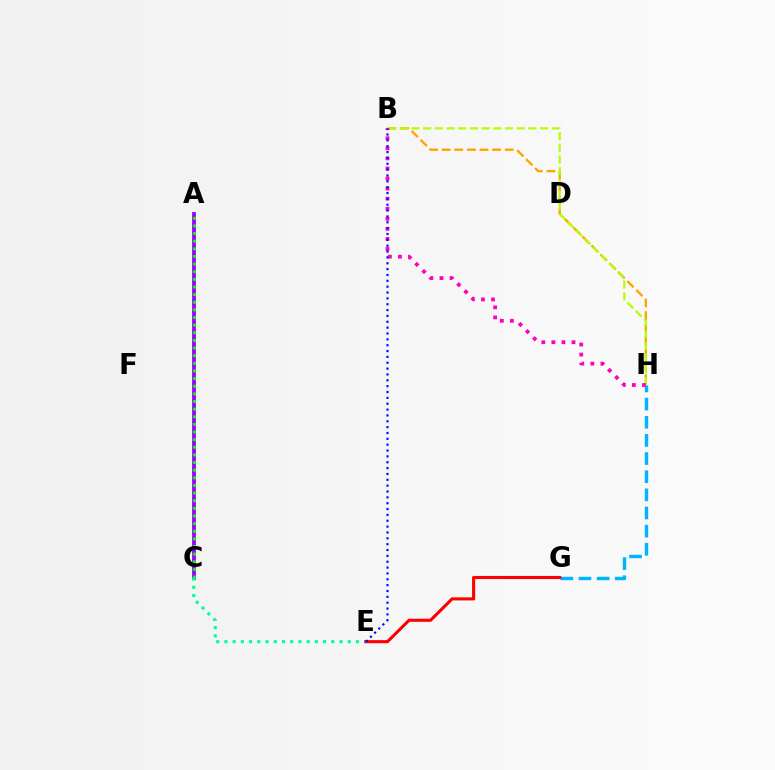{('B', 'H'): [{'color': '#ffa500', 'line_style': 'dashed', 'thickness': 1.71}, {'color': '#b3ff00', 'line_style': 'dashed', 'thickness': 1.59}, {'color': '#ff00bd', 'line_style': 'dotted', 'thickness': 2.73}], ('A', 'C'): [{'color': '#9b00ff', 'line_style': 'solid', 'thickness': 2.74}, {'color': '#08ff00', 'line_style': 'dotted', 'thickness': 2.07}], ('G', 'H'): [{'color': '#00b5ff', 'line_style': 'dashed', 'thickness': 2.47}], ('C', 'E'): [{'color': '#00ff9d', 'line_style': 'dotted', 'thickness': 2.23}], ('E', 'G'): [{'color': '#ff0000', 'line_style': 'solid', 'thickness': 2.22}], ('B', 'E'): [{'color': '#0010ff', 'line_style': 'dotted', 'thickness': 1.59}]}